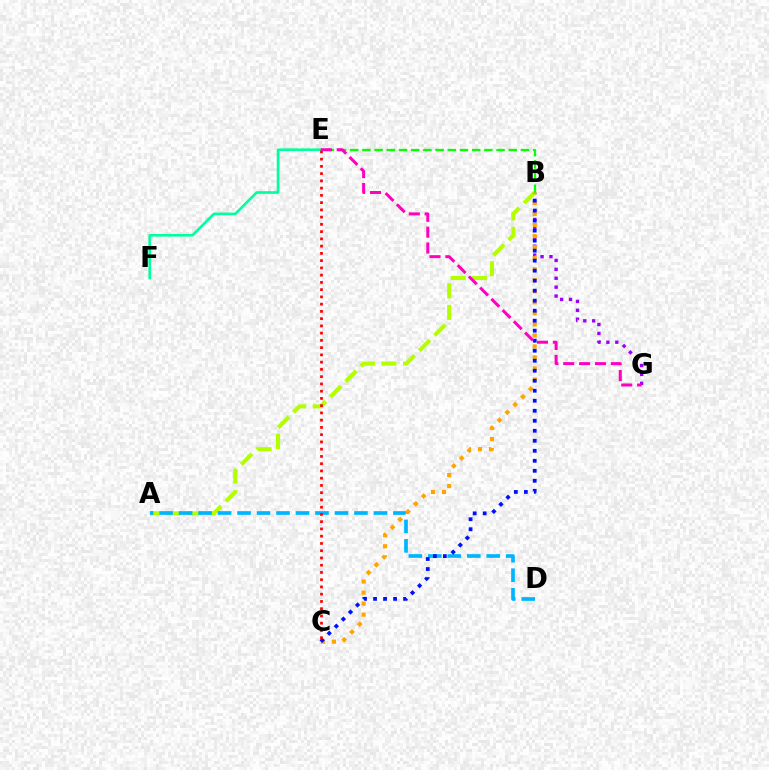{('B', 'G'): [{'color': '#9b00ff', 'line_style': 'dotted', 'thickness': 2.42}], ('A', 'B'): [{'color': '#b3ff00', 'line_style': 'dashed', 'thickness': 2.93}], ('E', 'F'): [{'color': '#00ff9d', 'line_style': 'solid', 'thickness': 1.91}], ('A', 'D'): [{'color': '#00b5ff', 'line_style': 'dashed', 'thickness': 2.65}], ('B', 'E'): [{'color': '#08ff00', 'line_style': 'dashed', 'thickness': 1.66}], ('B', 'C'): [{'color': '#ffa500', 'line_style': 'dotted', 'thickness': 3.0}, {'color': '#0010ff', 'line_style': 'dotted', 'thickness': 2.72}], ('C', 'E'): [{'color': '#ff0000', 'line_style': 'dotted', 'thickness': 1.97}], ('E', 'G'): [{'color': '#ff00bd', 'line_style': 'dashed', 'thickness': 2.16}]}